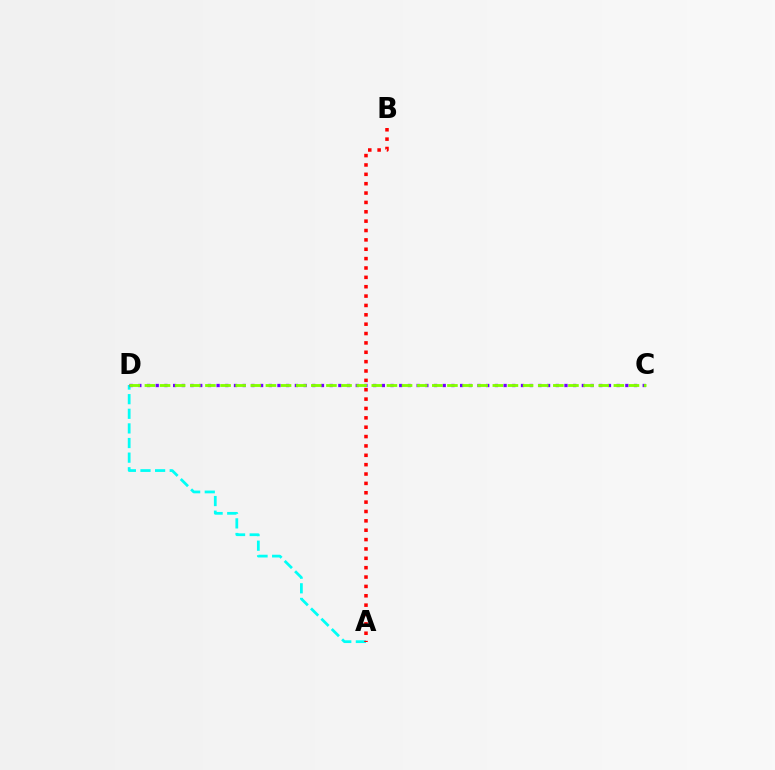{('A', 'D'): [{'color': '#00fff6', 'line_style': 'dashed', 'thickness': 1.99}], ('C', 'D'): [{'color': '#7200ff', 'line_style': 'dotted', 'thickness': 2.36}, {'color': '#84ff00', 'line_style': 'dashed', 'thickness': 2.06}], ('A', 'B'): [{'color': '#ff0000', 'line_style': 'dotted', 'thickness': 2.54}]}